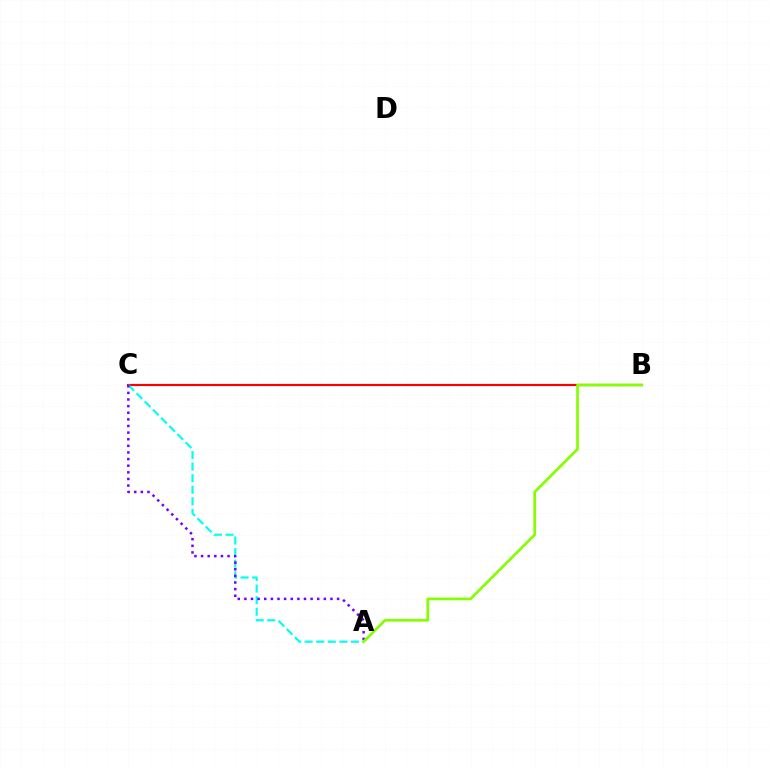{('B', 'C'): [{'color': '#ff0000', 'line_style': 'solid', 'thickness': 1.55}], ('A', 'C'): [{'color': '#00fff6', 'line_style': 'dashed', 'thickness': 1.57}, {'color': '#7200ff', 'line_style': 'dotted', 'thickness': 1.8}], ('A', 'B'): [{'color': '#84ff00', 'line_style': 'solid', 'thickness': 1.95}]}